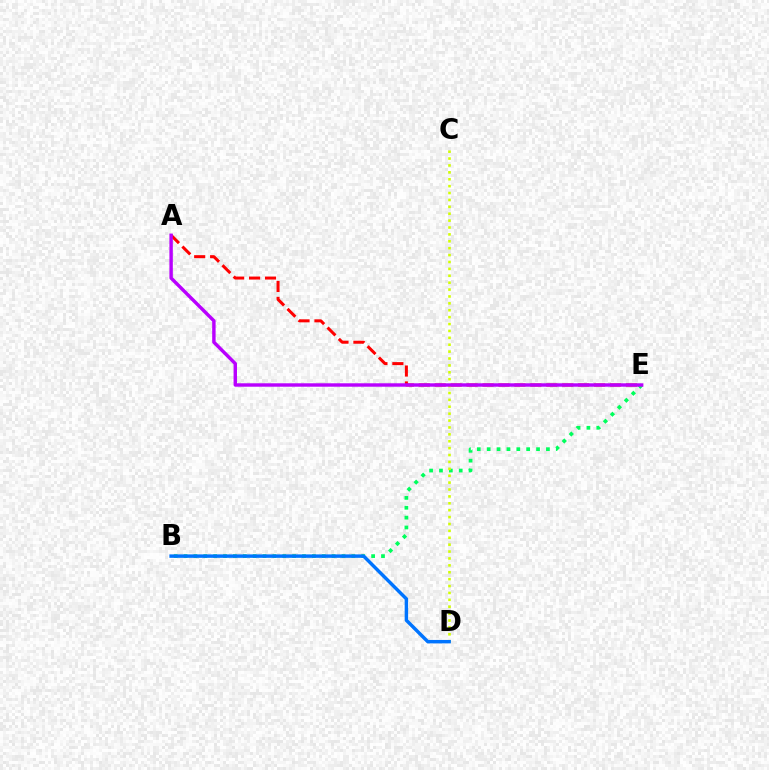{('B', 'E'): [{'color': '#00ff5c', 'line_style': 'dotted', 'thickness': 2.68}], ('A', 'E'): [{'color': '#ff0000', 'line_style': 'dashed', 'thickness': 2.17}, {'color': '#b900ff', 'line_style': 'solid', 'thickness': 2.46}], ('C', 'D'): [{'color': '#d1ff00', 'line_style': 'dotted', 'thickness': 1.87}], ('B', 'D'): [{'color': '#0074ff', 'line_style': 'solid', 'thickness': 2.48}]}